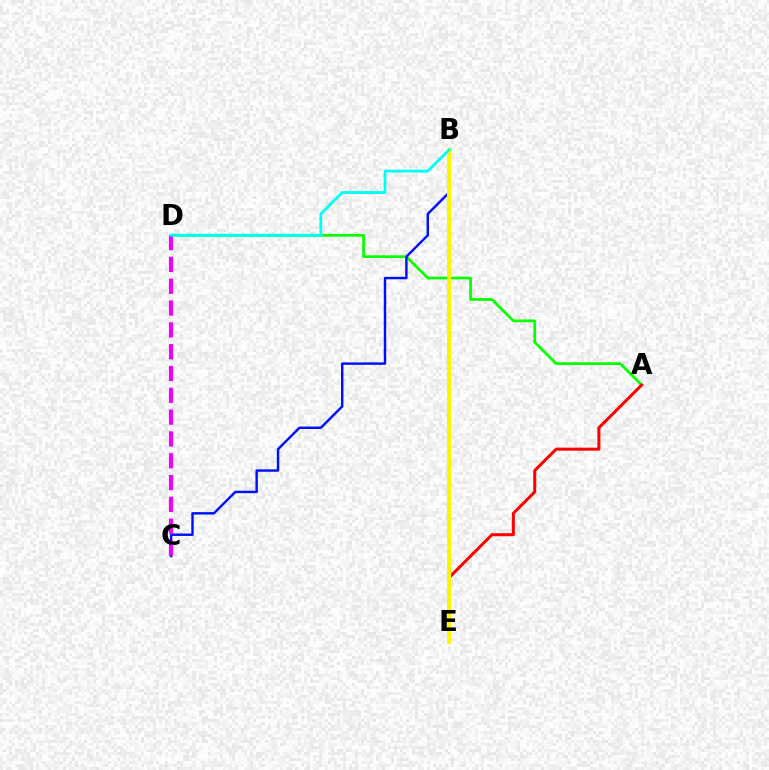{('A', 'D'): [{'color': '#08ff00', 'line_style': 'solid', 'thickness': 1.97}], ('A', 'E'): [{'color': '#ff0000', 'line_style': 'solid', 'thickness': 2.17}], ('B', 'C'): [{'color': '#0010ff', 'line_style': 'solid', 'thickness': 1.76}], ('C', 'D'): [{'color': '#ee00ff', 'line_style': 'dashed', 'thickness': 2.96}], ('B', 'E'): [{'color': '#fcf500', 'line_style': 'solid', 'thickness': 2.95}], ('B', 'D'): [{'color': '#00fff6', 'line_style': 'solid', 'thickness': 2.02}]}